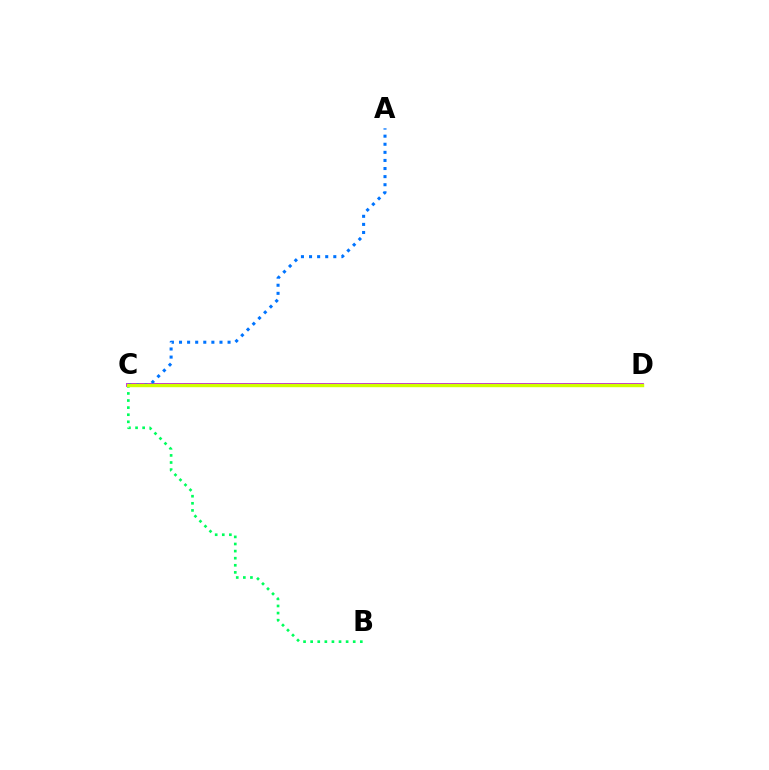{('C', 'D'): [{'color': '#b900ff', 'line_style': 'solid', 'thickness': 2.75}, {'color': '#ff0000', 'line_style': 'dashed', 'thickness': 1.52}, {'color': '#d1ff00', 'line_style': 'solid', 'thickness': 2.47}], ('A', 'C'): [{'color': '#0074ff', 'line_style': 'dotted', 'thickness': 2.2}], ('B', 'C'): [{'color': '#00ff5c', 'line_style': 'dotted', 'thickness': 1.93}]}